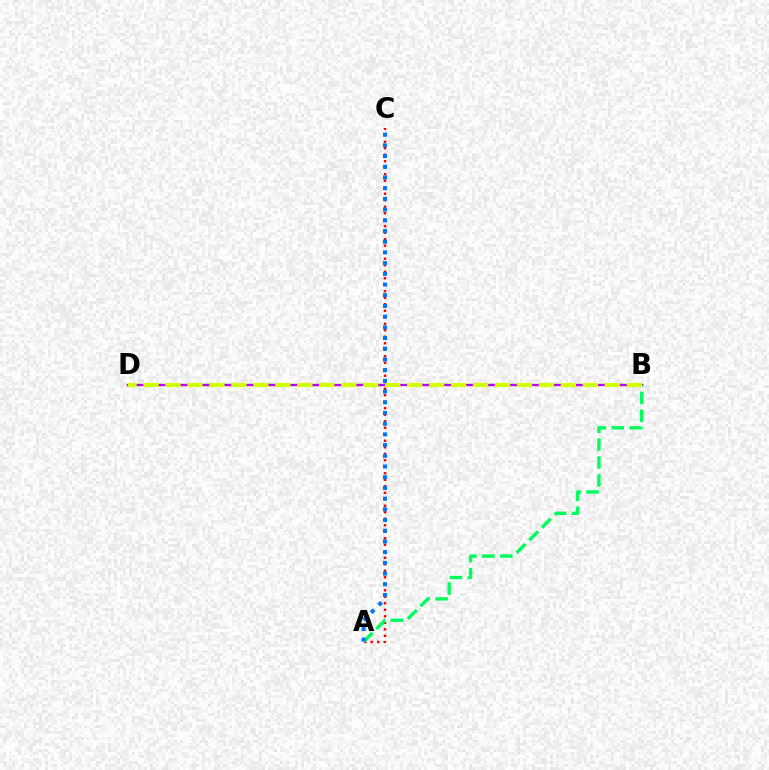{('A', 'C'): [{'color': '#ff0000', 'line_style': 'dotted', 'thickness': 1.77}, {'color': '#0074ff', 'line_style': 'dotted', 'thickness': 2.91}], ('B', 'D'): [{'color': '#b900ff', 'line_style': 'solid', 'thickness': 1.7}, {'color': '#d1ff00', 'line_style': 'dashed', 'thickness': 2.98}], ('A', 'B'): [{'color': '#00ff5c', 'line_style': 'dashed', 'thickness': 2.43}]}